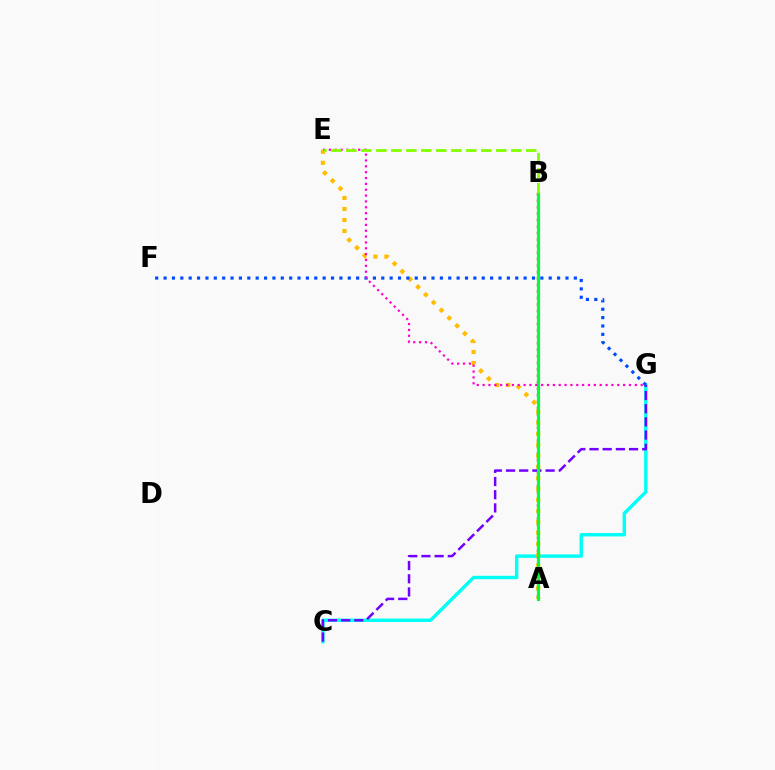{('C', 'G'): [{'color': '#00fff6', 'line_style': 'solid', 'thickness': 2.46}, {'color': '#7200ff', 'line_style': 'dashed', 'thickness': 1.79}], ('A', 'B'): [{'color': '#ff0000', 'line_style': 'dotted', 'thickness': 1.76}, {'color': '#00ff39', 'line_style': 'solid', 'thickness': 2.27}], ('A', 'E'): [{'color': '#ffbd00', 'line_style': 'dotted', 'thickness': 2.99}], ('F', 'G'): [{'color': '#004bff', 'line_style': 'dotted', 'thickness': 2.27}], ('E', 'G'): [{'color': '#ff00cf', 'line_style': 'dotted', 'thickness': 1.59}], ('B', 'E'): [{'color': '#84ff00', 'line_style': 'dashed', 'thickness': 2.04}]}